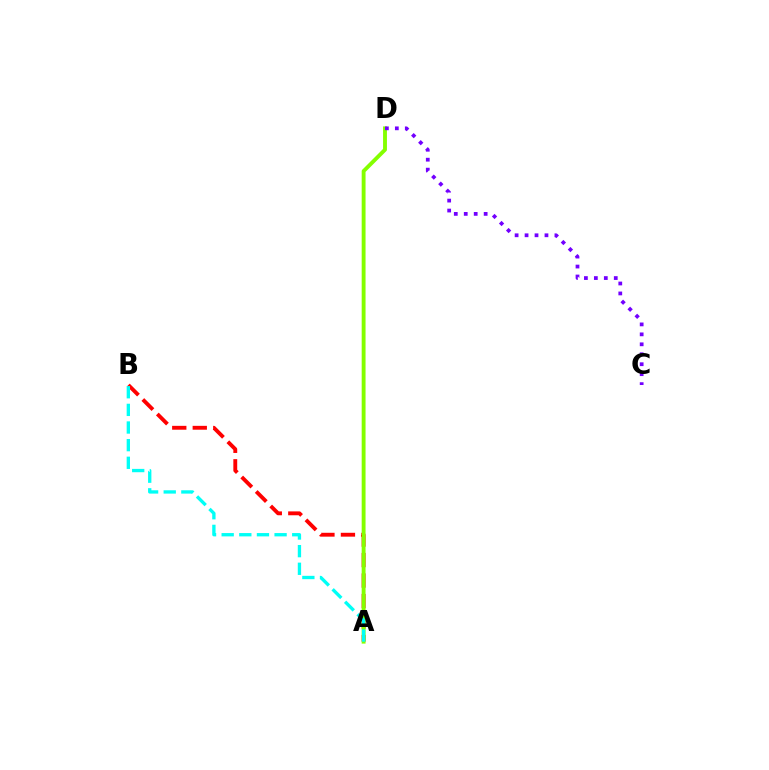{('A', 'B'): [{'color': '#ff0000', 'line_style': 'dashed', 'thickness': 2.78}, {'color': '#00fff6', 'line_style': 'dashed', 'thickness': 2.4}], ('A', 'D'): [{'color': '#84ff00', 'line_style': 'solid', 'thickness': 2.79}], ('C', 'D'): [{'color': '#7200ff', 'line_style': 'dotted', 'thickness': 2.7}]}